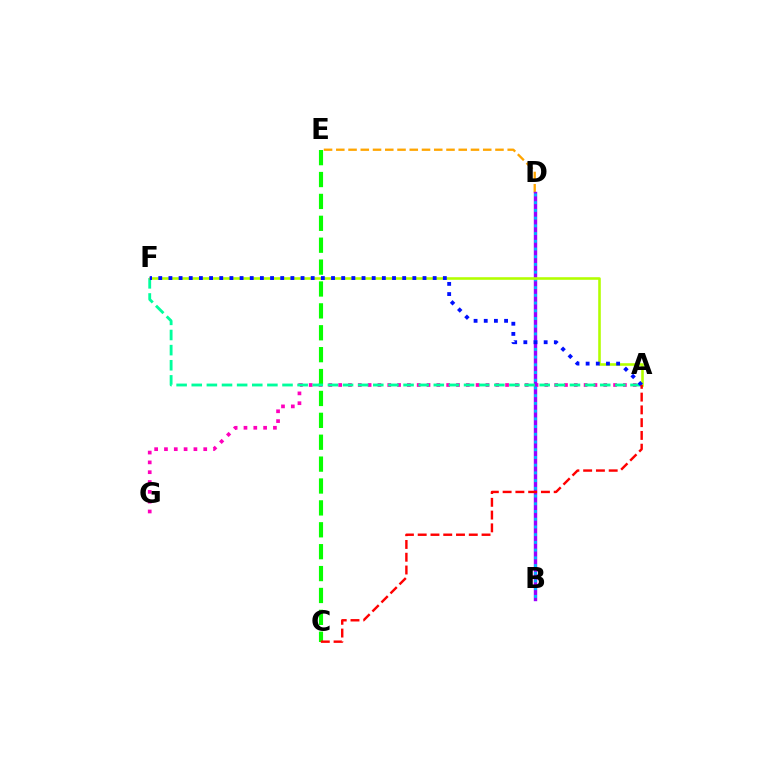{('A', 'G'): [{'color': '#ff00bd', 'line_style': 'dotted', 'thickness': 2.67}], ('D', 'E'): [{'color': '#ffa500', 'line_style': 'dashed', 'thickness': 1.66}], ('B', 'D'): [{'color': '#9b00ff', 'line_style': 'solid', 'thickness': 2.45}, {'color': '#00b5ff', 'line_style': 'dotted', 'thickness': 2.1}], ('C', 'E'): [{'color': '#08ff00', 'line_style': 'dashed', 'thickness': 2.97}], ('A', 'F'): [{'color': '#00ff9d', 'line_style': 'dashed', 'thickness': 2.06}, {'color': '#b3ff00', 'line_style': 'solid', 'thickness': 1.86}, {'color': '#0010ff', 'line_style': 'dotted', 'thickness': 2.76}], ('A', 'C'): [{'color': '#ff0000', 'line_style': 'dashed', 'thickness': 1.73}]}